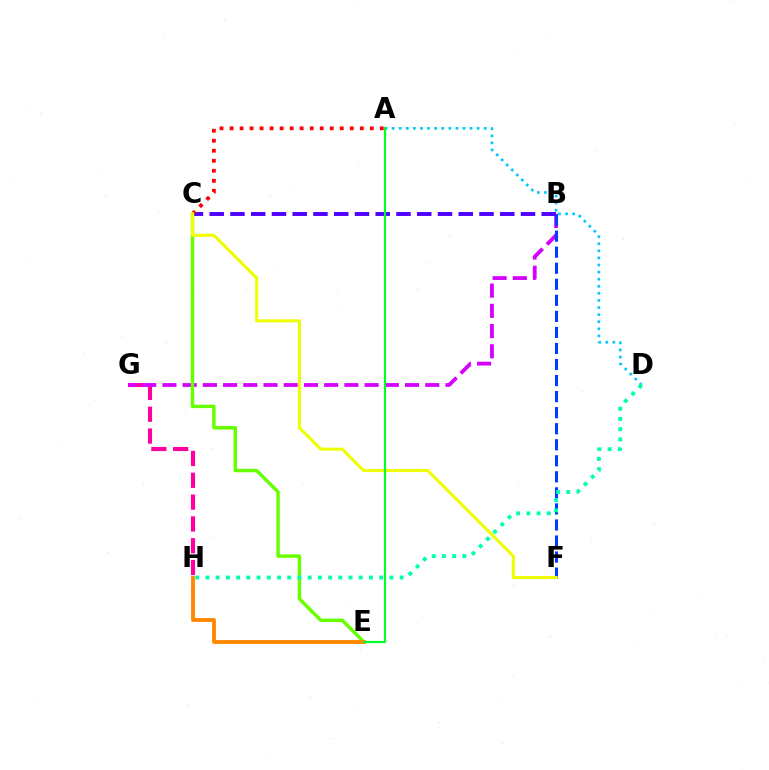{('G', 'H'): [{'color': '#ff00a0', 'line_style': 'dashed', 'thickness': 2.96}], ('A', 'D'): [{'color': '#00c7ff', 'line_style': 'dotted', 'thickness': 1.93}], ('B', 'G'): [{'color': '#d600ff', 'line_style': 'dashed', 'thickness': 2.75}], ('B', 'C'): [{'color': '#4f00ff', 'line_style': 'dashed', 'thickness': 2.82}], ('A', 'C'): [{'color': '#ff0000', 'line_style': 'dotted', 'thickness': 2.72}], ('B', 'F'): [{'color': '#003fff', 'line_style': 'dashed', 'thickness': 2.18}], ('C', 'E'): [{'color': '#66ff00', 'line_style': 'solid', 'thickness': 2.47}], ('D', 'H'): [{'color': '#00ffaf', 'line_style': 'dotted', 'thickness': 2.78}], ('E', 'H'): [{'color': '#ff8800', 'line_style': 'solid', 'thickness': 2.78}], ('C', 'F'): [{'color': '#eeff00', 'line_style': 'solid', 'thickness': 2.21}], ('A', 'E'): [{'color': '#00ff27', 'line_style': 'solid', 'thickness': 1.55}]}